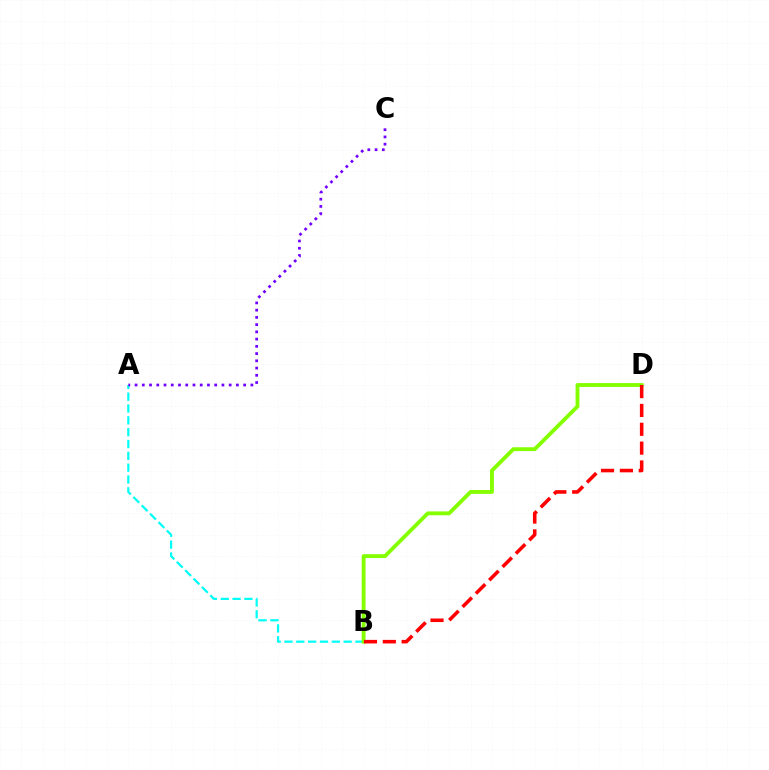{('A', 'B'): [{'color': '#00fff6', 'line_style': 'dashed', 'thickness': 1.61}], ('B', 'D'): [{'color': '#84ff00', 'line_style': 'solid', 'thickness': 2.77}, {'color': '#ff0000', 'line_style': 'dashed', 'thickness': 2.56}], ('A', 'C'): [{'color': '#7200ff', 'line_style': 'dotted', 'thickness': 1.97}]}